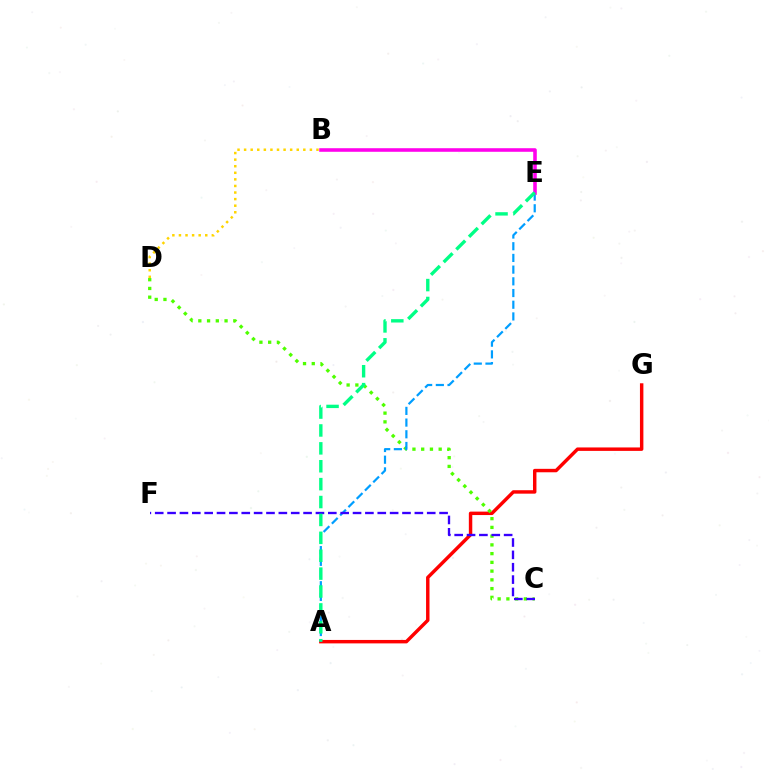{('A', 'G'): [{'color': '#ff0000', 'line_style': 'solid', 'thickness': 2.48}], ('B', 'D'): [{'color': '#ffd500', 'line_style': 'dotted', 'thickness': 1.79}], ('C', 'D'): [{'color': '#4fff00', 'line_style': 'dotted', 'thickness': 2.38}], ('A', 'E'): [{'color': '#009eff', 'line_style': 'dashed', 'thickness': 1.59}, {'color': '#00ff86', 'line_style': 'dashed', 'thickness': 2.43}], ('C', 'F'): [{'color': '#3700ff', 'line_style': 'dashed', 'thickness': 1.68}], ('B', 'E'): [{'color': '#ff00ed', 'line_style': 'solid', 'thickness': 2.57}]}